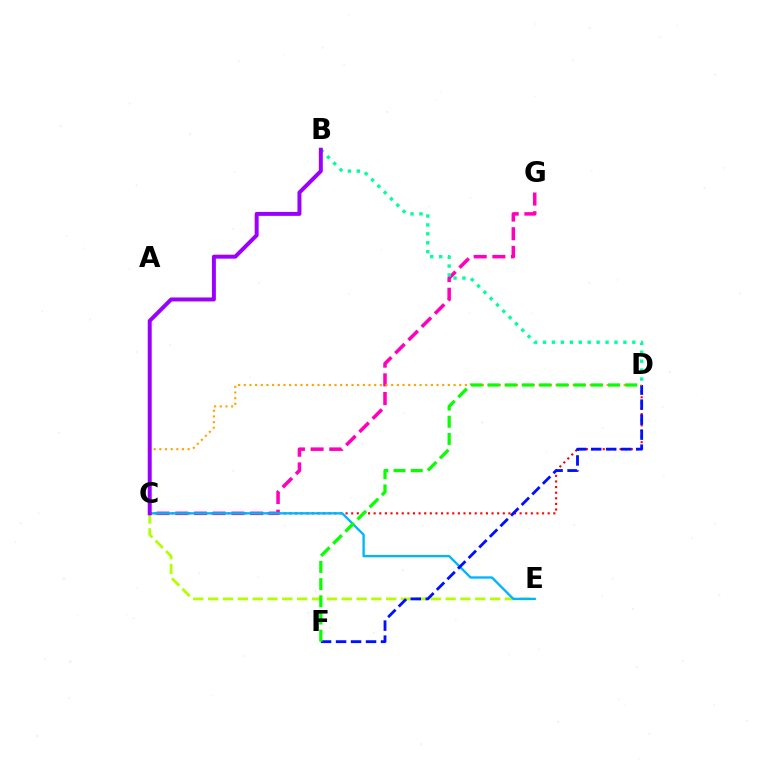{('C', 'G'): [{'color': '#ff00bd', 'line_style': 'dashed', 'thickness': 2.54}], ('C', 'D'): [{'color': '#ff0000', 'line_style': 'dotted', 'thickness': 1.53}, {'color': '#ffa500', 'line_style': 'dotted', 'thickness': 1.54}], ('C', 'E'): [{'color': '#b3ff00', 'line_style': 'dashed', 'thickness': 2.02}, {'color': '#00b5ff', 'line_style': 'solid', 'thickness': 1.68}], ('B', 'D'): [{'color': '#00ff9d', 'line_style': 'dotted', 'thickness': 2.43}], ('D', 'F'): [{'color': '#0010ff', 'line_style': 'dashed', 'thickness': 2.04}, {'color': '#08ff00', 'line_style': 'dashed', 'thickness': 2.33}], ('B', 'C'): [{'color': '#9b00ff', 'line_style': 'solid', 'thickness': 2.86}]}